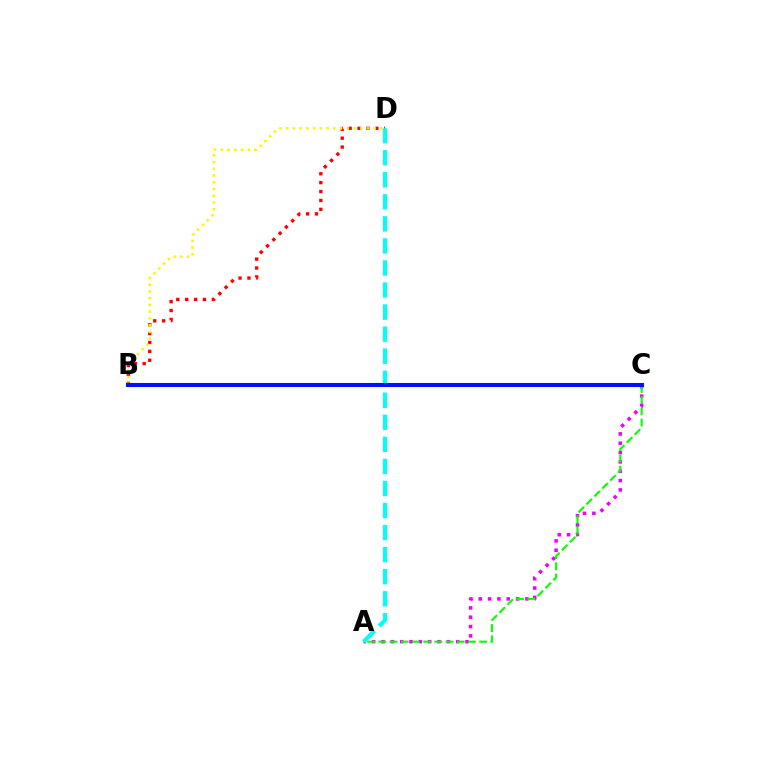{('B', 'D'): [{'color': '#ff0000', 'line_style': 'dotted', 'thickness': 2.42}, {'color': '#fcf500', 'line_style': 'dotted', 'thickness': 1.83}], ('A', 'C'): [{'color': '#ee00ff', 'line_style': 'dotted', 'thickness': 2.54}, {'color': '#08ff00', 'line_style': 'dashed', 'thickness': 1.52}], ('A', 'D'): [{'color': '#00fff6', 'line_style': 'dashed', 'thickness': 3.0}], ('B', 'C'): [{'color': '#0010ff', 'line_style': 'solid', 'thickness': 2.93}]}